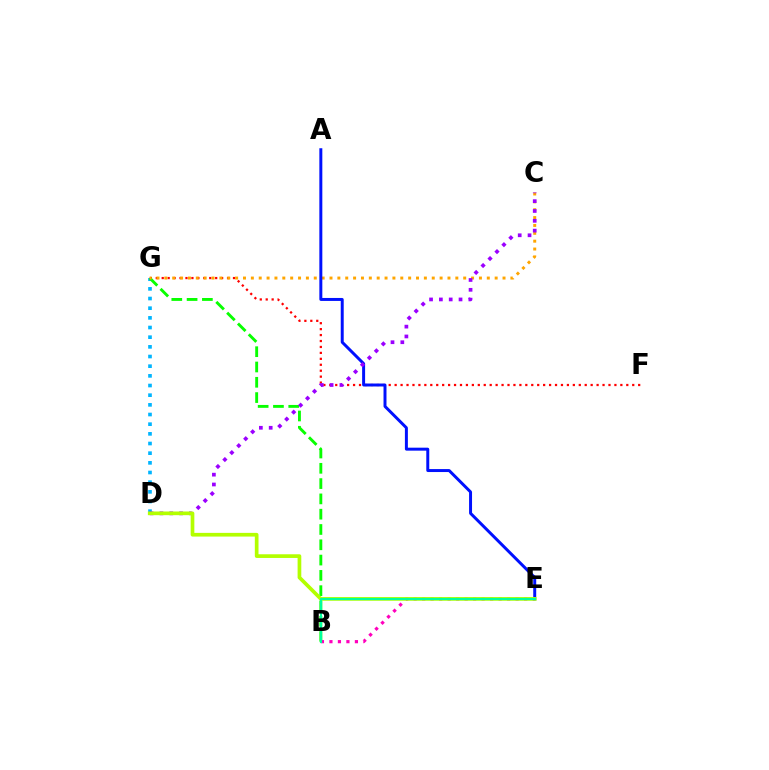{('D', 'G'): [{'color': '#00b5ff', 'line_style': 'dotted', 'thickness': 2.63}], ('F', 'G'): [{'color': '#ff0000', 'line_style': 'dotted', 'thickness': 1.61}], ('B', 'G'): [{'color': '#08ff00', 'line_style': 'dashed', 'thickness': 2.08}], ('C', 'G'): [{'color': '#ffa500', 'line_style': 'dotted', 'thickness': 2.14}], ('B', 'E'): [{'color': '#ff00bd', 'line_style': 'dotted', 'thickness': 2.31}, {'color': '#00ff9d', 'line_style': 'solid', 'thickness': 1.56}], ('A', 'E'): [{'color': '#0010ff', 'line_style': 'solid', 'thickness': 2.14}], ('C', 'D'): [{'color': '#9b00ff', 'line_style': 'dotted', 'thickness': 2.67}], ('D', 'E'): [{'color': '#b3ff00', 'line_style': 'solid', 'thickness': 2.66}]}